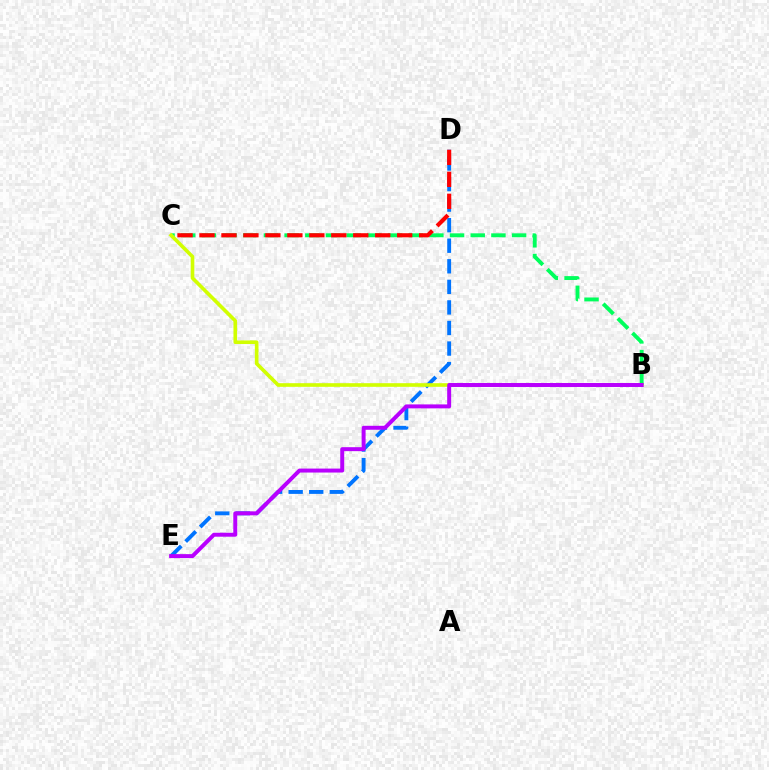{('D', 'E'): [{'color': '#0074ff', 'line_style': 'dashed', 'thickness': 2.79}], ('B', 'C'): [{'color': '#00ff5c', 'line_style': 'dashed', 'thickness': 2.81}, {'color': '#d1ff00', 'line_style': 'solid', 'thickness': 2.62}], ('C', 'D'): [{'color': '#ff0000', 'line_style': 'dashed', 'thickness': 2.98}], ('B', 'E'): [{'color': '#b900ff', 'line_style': 'solid', 'thickness': 2.85}]}